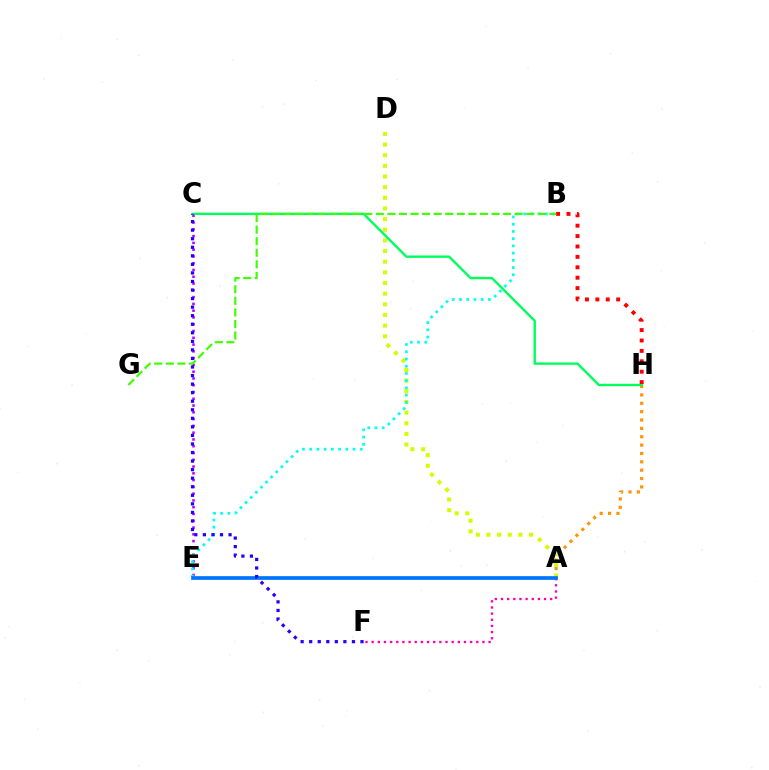{('A', 'H'): [{'color': '#ff9400', 'line_style': 'dotted', 'thickness': 2.27}], ('C', 'E'): [{'color': '#b900ff', 'line_style': 'dotted', 'thickness': 1.84}], ('A', 'F'): [{'color': '#ff00ac', 'line_style': 'dotted', 'thickness': 1.67}], ('A', 'D'): [{'color': '#d1ff00', 'line_style': 'dotted', 'thickness': 2.89}], ('B', 'E'): [{'color': '#00fff6', 'line_style': 'dotted', 'thickness': 1.96}], ('C', 'H'): [{'color': '#00ff5c', 'line_style': 'solid', 'thickness': 1.72}], ('A', 'E'): [{'color': '#0074ff', 'line_style': 'solid', 'thickness': 2.67}], ('C', 'F'): [{'color': '#2500ff', 'line_style': 'dotted', 'thickness': 2.32}], ('B', 'H'): [{'color': '#ff0000', 'line_style': 'dotted', 'thickness': 2.83}], ('B', 'G'): [{'color': '#3dff00', 'line_style': 'dashed', 'thickness': 1.57}]}